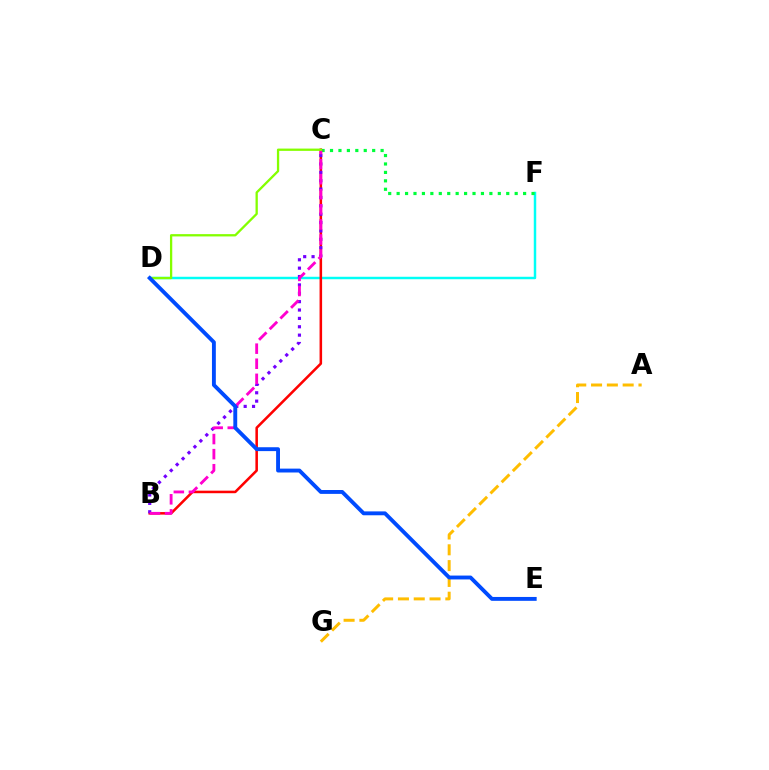{('D', 'F'): [{'color': '#00fff6', 'line_style': 'solid', 'thickness': 1.77}], ('C', 'F'): [{'color': '#00ff39', 'line_style': 'dotted', 'thickness': 2.29}], ('B', 'C'): [{'color': '#ff0000', 'line_style': 'solid', 'thickness': 1.83}, {'color': '#7200ff', 'line_style': 'dotted', 'thickness': 2.27}, {'color': '#ff00cf', 'line_style': 'dashed', 'thickness': 2.05}], ('A', 'G'): [{'color': '#ffbd00', 'line_style': 'dashed', 'thickness': 2.15}], ('C', 'D'): [{'color': '#84ff00', 'line_style': 'solid', 'thickness': 1.65}], ('D', 'E'): [{'color': '#004bff', 'line_style': 'solid', 'thickness': 2.79}]}